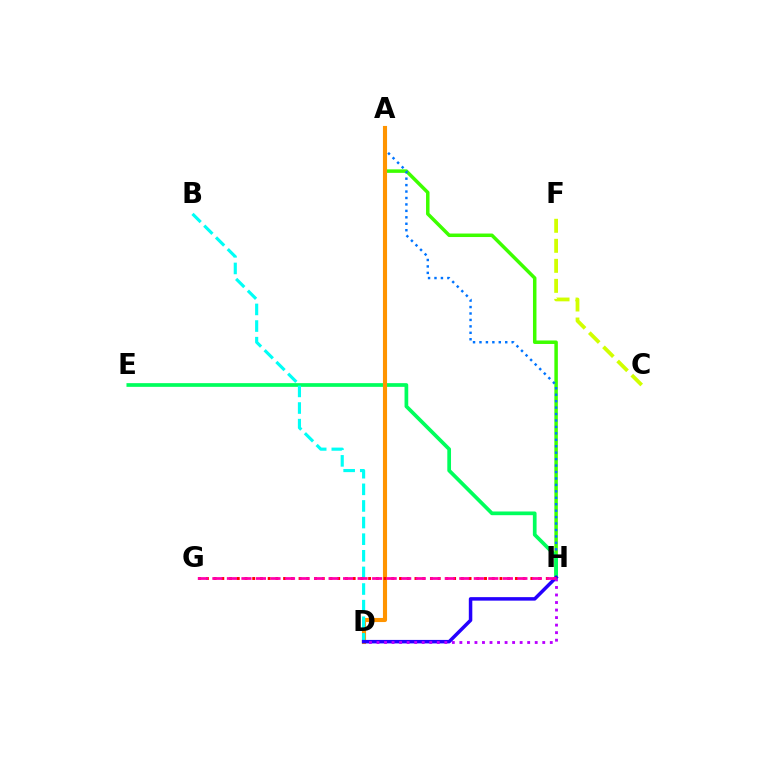{('A', 'H'): [{'color': '#3dff00', 'line_style': 'solid', 'thickness': 2.52}, {'color': '#0074ff', 'line_style': 'dotted', 'thickness': 1.75}], ('E', 'H'): [{'color': '#00ff5c', 'line_style': 'solid', 'thickness': 2.67}], ('A', 'D'): [{'color': '#ff9400', 'line_style': 'solid', 'thickness': 2.96}], ('C', 'F'): [{'color': '#d1ff00', 'line_style': 'dashed', 'thickness': 2.72}], ('B', 'D'): [{'color': '#00fff6', 'line_style': 'dashed', 'thickness': 2.26}], ('D', 'H'): [{'color': '#2500ff', 'line_style': 'solid', 'thickness': 2.52}, {'color': '#b900ff', 'line_style': 'dotted', 'thickness': 2.05}], ('G', 'H'): [{'color': '#ff0000', 'line_style': 'dotted', 'thickness': 2.1}, {'color': '#ff00ac', 'line_style': 'dashed', 'thickness': 1.97}]}